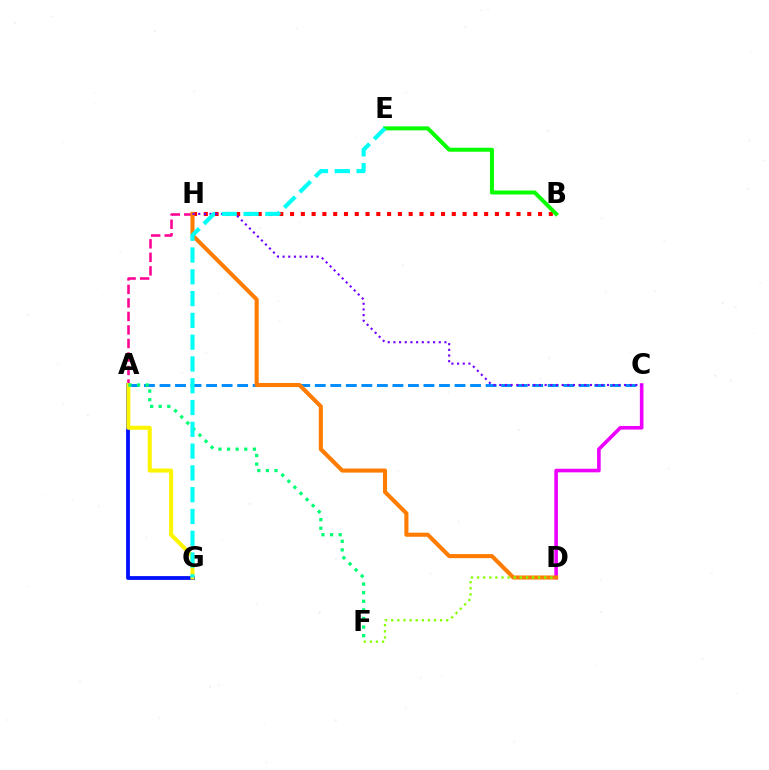{('A', 'C'): [{'color': '#008cff', 'line_style': 'dashed', 'thickness': 2.11}], ('A', 'H'): [{'color': '#ff0094', 'line_style': 'dashed', 'thickness': 1.84}], ('A', 'G'): [{'color': '#0010ff', 'line_style': 'solid', 'thickness': 2.73}, {'color': '#fcf500', 'line_style': 'solid', 'thickness': 2.9}], ('C', 'D'): [{'color': '#ee00ff', 'line_style': 'solid', 'thickness': 2.6}], ('B', 'H'): [{'color': '#ff0000', 'line_style': 'dotted', 'thickness': 2.93}], ('D', 'H'): [{'color': '#ff7c00', 'line_style': 'solid', 'thickness': 2.94}], ('C', 'H'): [{'color': '#7200ff', 'line_style': 'dotted', 'thickness': 1.54}], ('B', 'E'): [{'color': '#08ff00', 'line_style': 'solid', 'thickness': 2.88}], ('A', 'F'): [{'color': '#00ff74', 'line_style': 'dotted', 'thickness': 2.34}], ('D', 'F'): [{'color': '#84ff00', 'line_style': 'dotted', 'thickness': 1.66}], ('E', 'G'): [{'color': '#00fff6', 'line_style': 'dashed', 'thickness': 2.96}]}